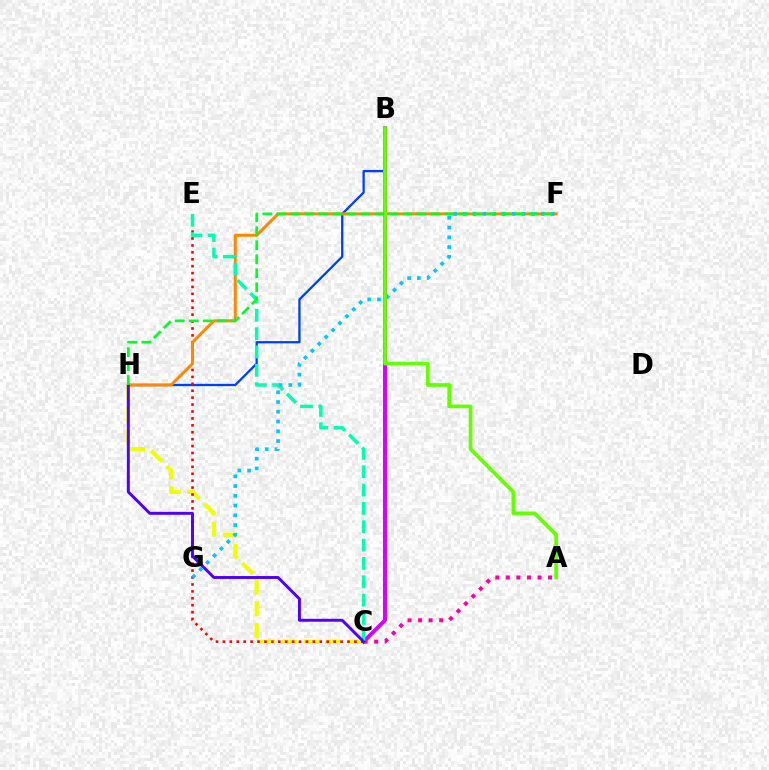{('B', 'C'): [{'color': '#d600ff', 'line_style': 'solid', 'thickness': 2.86}], ('B', 'H'): [{'color': '#003fff', 'line_style': 'solid', 'thickness': 1.65}], ('A', 'C'): [{'color': '#ff00a0', 'line_style': 'dotted', 'thickness': 2.87}], ('C', 'H'): [{'color': '#eeff00', 'line_style': 'dashed', 'thickness': 2.98}, {'color': '#4f00ff', 'line_style': 'solid', 'thickness': 2.11}], ('C', 'E'): [{'color': '#ff0000', 'line_style': 'dotted', 'thickness': 1.88}, {'color': '#00ffaf', 'line_style': 'dashed', 'thickness': 2.49}], ('F', 'H'): [{'color': '#ff8800', 'line_style': 'solid', 'thickness': 2.15}, {'color': '#00ff27', 'line_style': 'dashed', 'thickness': 1.9}], ('F', 'G'): [{'color': '#00c7ff', 'line_style': 'dotted', 'thickness': 2.65}], ('A', 'B'): [{'color': '#66ff00', 'line_style': 'solid', 'thickness': 2.66}]}